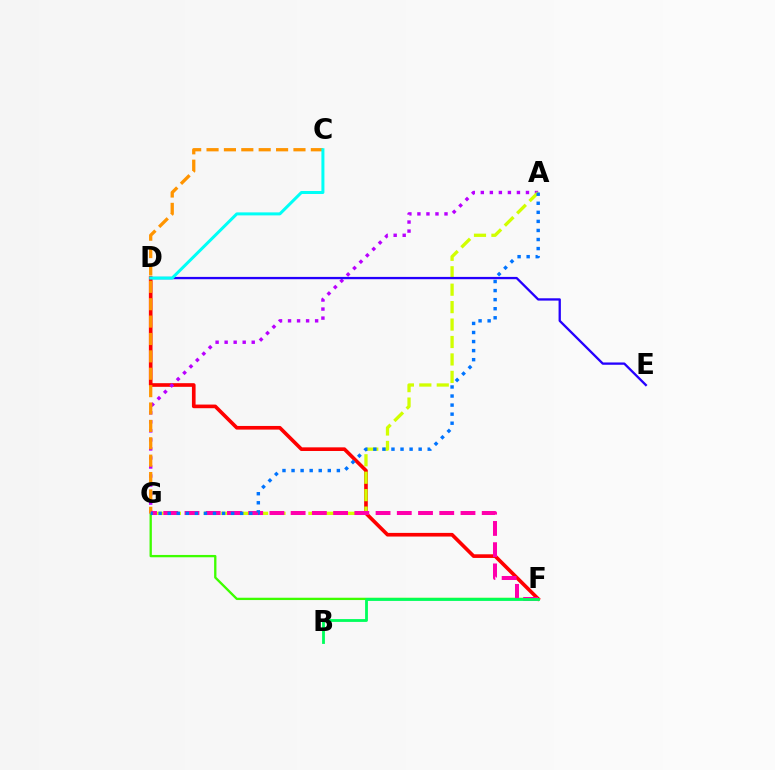{('F', 'G'): [{'color': '#3dff00', 'line_style': 'solid', 'thickness': 1.67}, {'color': '#ff00ac', 'line_style': 'dashed', 'thickness': 2.88}], ('D', 'F'): [{'color': '#ff0000', 'line_style': 'solid', 'thickness': 2.63}], ('A', 'G'): [{'color': '#b900ff', 'line_style': 'dotted', 'thickness': 2.45}, {'color': '#d1ff00', 'line_style': 'dashed', 'thickness': 2.37}, {'color': '#0074ff', 'line_style': 'dotted', 'thickness': 2.46}], ('C', 'G'): [{'color': '#ff9400', 'line_style': 'dashed', 'thickness': 2.36}], ('D', 'E'): [{'color': '#2500ff', 'line_style': 'solid', 'thickness': 1.66}], ('B', 'F'): [{'color': '#00ff5c', 'line_style': 'solid', 'thickness': 2.03}], ('C', 'D'): [{'color': '#00fff6', 'line_style': 'solid', 'thickness': 2.17}]}